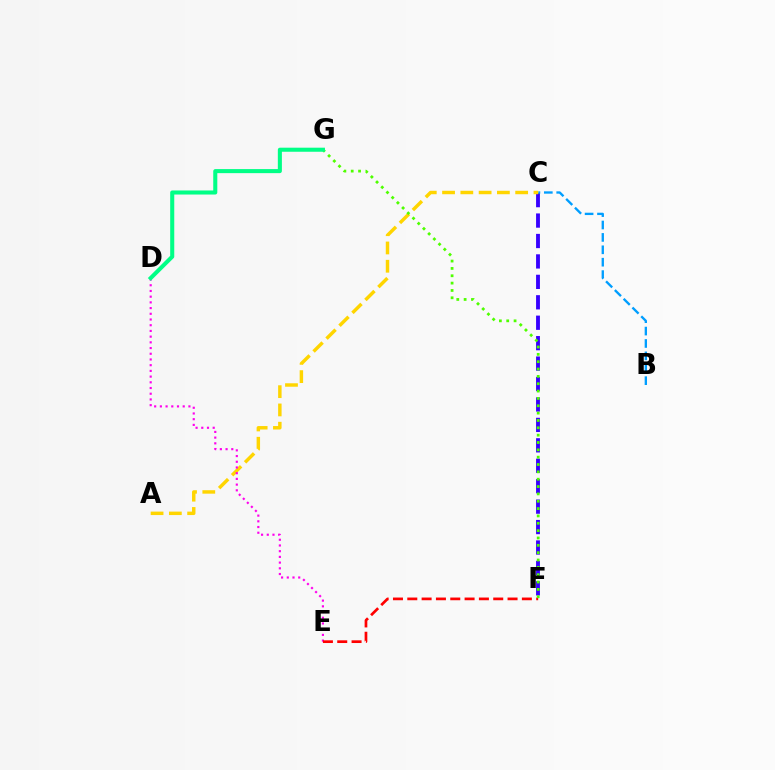{('C', 'F'): [{'color': '#3700ff', 'line_style': 'dashed', 'thickness': 2.78}], ('B', 'C'): [{'color': '#009eff', 'line_style': 'dashed', 'thickness': 1.68}], ('A', 'C'): [{'color': '#ffd500', 'line_style': 'dashed', 'thickness': 2.48}], ('D', 'E'): [{'color': '#ff00ed', 'line_style': 'dotted', 'thickness': 1.55}], ('E', 'F'): [{'color': '#ff0000', 'line_style': 'dashed', 'thickness': 1.95}], ('F', 'G'): [{'color': '#4fff00', 'line_style': 'dotted', 'thickness': 2.0}], ('D', 'G'): [{'color': '#00ff86', 'line_style': 'solid', 'thickness': 2.92}]}